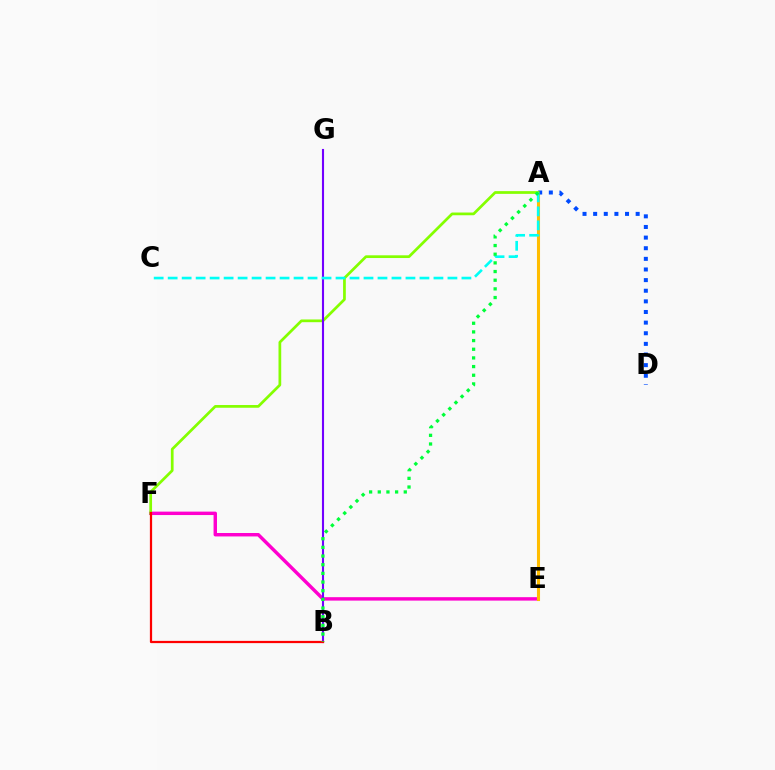{('E', 'F'): [{'color': '#ff00cf', 'line_style': 'solid', 'thickness': 2.47}], ('A', 'E'): [{'color': '#ffbd00', 'line_style': 'solid', 'thickness': 2.21}], ('A', 'D'): [{'color': '#004bff', 'line_style': 'dotted', 'thickness': 2.89}], ('A', 'F'): [{'color': '#84ff00', 'line_style': 'solid', 'thickness': 1.96}], ('B', 'G'): [{'color': '#7200ff', 'line_style': 'solid', 'thickness': 1.52}], ('B', 'F'): [{'color': '#ff0000', 'line_style': 'solid', 'thickness': 1.61}], ('A', 'C'): [{'color': '#00fff6', 'line_style': 'dashed', 'thickness': 1.9}], ('A', 'B'): [{'color': '#00ff39', 'line_style': 'dotted', 'thickness': 2.35}]}